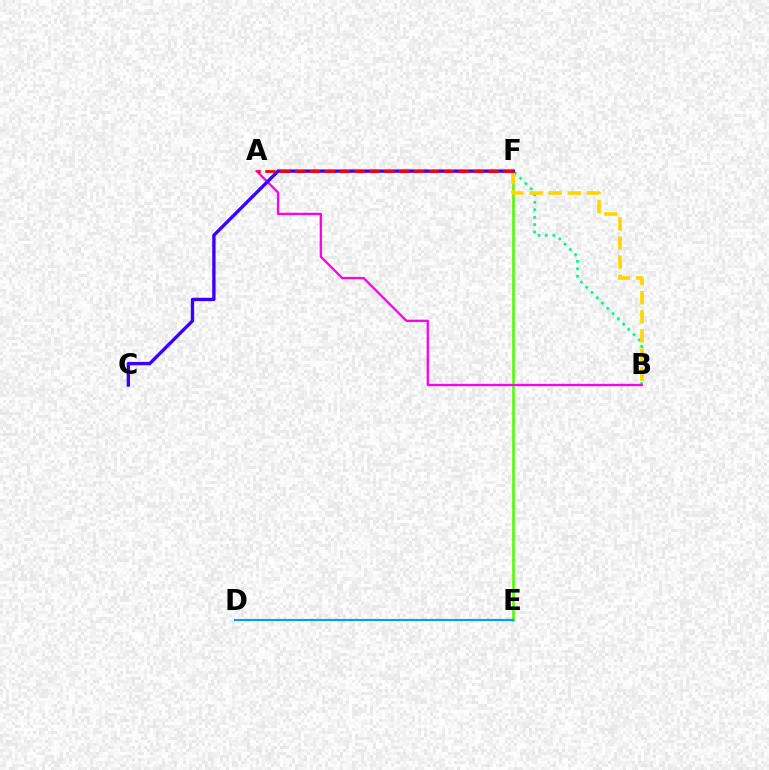{('B', 'F'): [{'color': '#00ff86', 'line_style': 'dotted', 'thickness': 2.02}, {'color': '#ffd500', 'line_style': 'dashed', 'thickness': 2.6}], ('E', 'F'): [{'color': '#4fff00', 'line_style': 'solid', 'thickness': 1.86}], ('A', 'B'): [{'color': '#ff00ed', 'line_style': 'solid', 'thickness': 1.65}], ('C', 'F'): [{'color': '#3700ff', 'line_style': 'solid', 'thickness': 2.4}], ('D', 'E'): [{'color': '#009eff', 'line_style': 'solid', 'thickness': 1.51}], ('A', 'F'): [{'color': '#ff0000', 'line_style': 'dashed', 'thickness': 2.02}]}